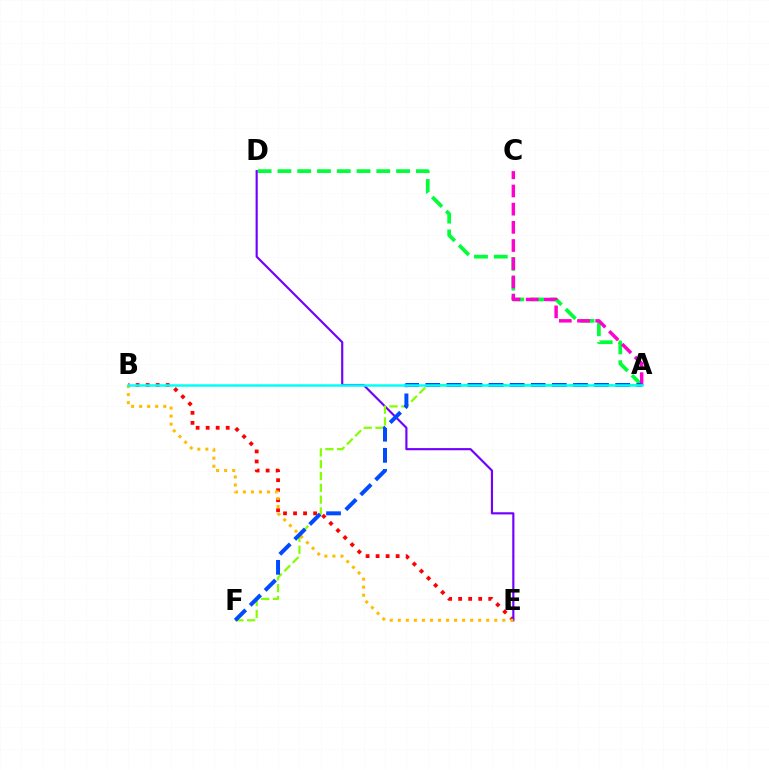{('A', 'D'): [{'color': '#00ff39', 'line_style': 'dashed', 'thickness': 2.69}], ('B', 'E'): [{'color': '#ff0000', 'line_style': 'dotted', 'thickness': 2.72}, {'color': '#ffbd00', 'line_style': 'dotted', 'thickness': 2.18}], ('D', 'E'): [{'color': '#7200ff', 'line_style': 'solid', 'thickness': 1.55}], ('A', 'C'): [{'color': '#ff00cf', 'line_style': 'dashed', 'thickness': 2.47}], ('A', 'F'): [{'color': '#84ff00', 'line_style': 'dashed', 'thickness': 1.6}, {'color': '#004bff', 'line_style': 'dashed', 'thickness': 2.87}], ('A', 'B'): [{'color': '#00fff6', 'line_style': 'solid', 'thickness': 1.8}]}